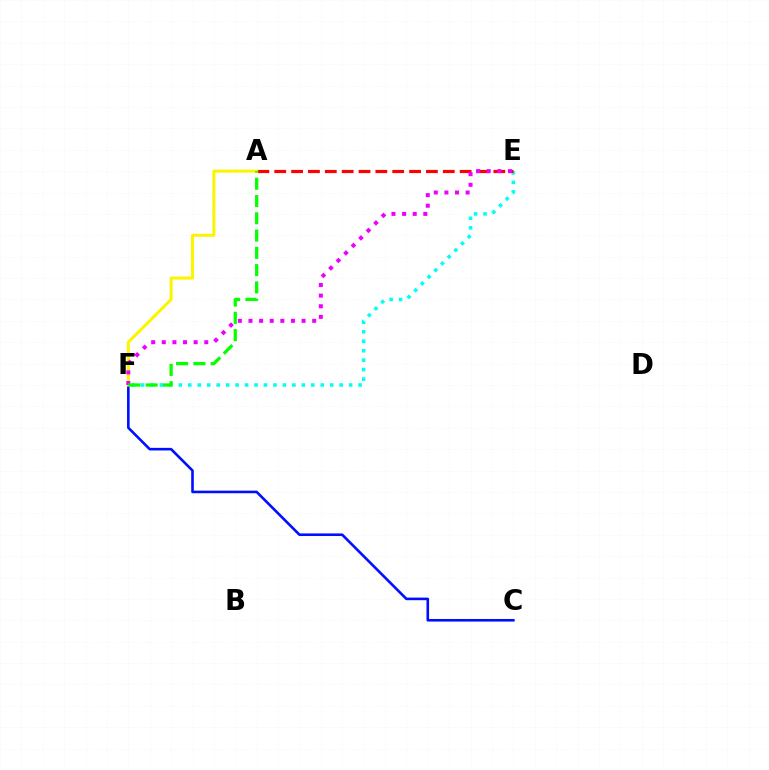{('E', 'F'): [{'color': '#00fff6', 'line_style': 'dotted', 'thickness': 2.57}, {'color': '#ee00ff', 'line_style': 'dotted', 'thickness': 2.88}], ('C', 'F'): [{'color': '#0010ff', 'line_style': 'solid', 'thickness': 1.88}], ('A', 'E'): [{'color': '#ff0000', 'line_style': 'dashed', 'thickness': 2.29}], ('A', 'F'): [{'color': '#fcf500', 'line_style': 'solid', 'thickness': 2.17}, {'color': '#08ff00', 'line_style': 'dashed', 'thickness': 2.35}]}